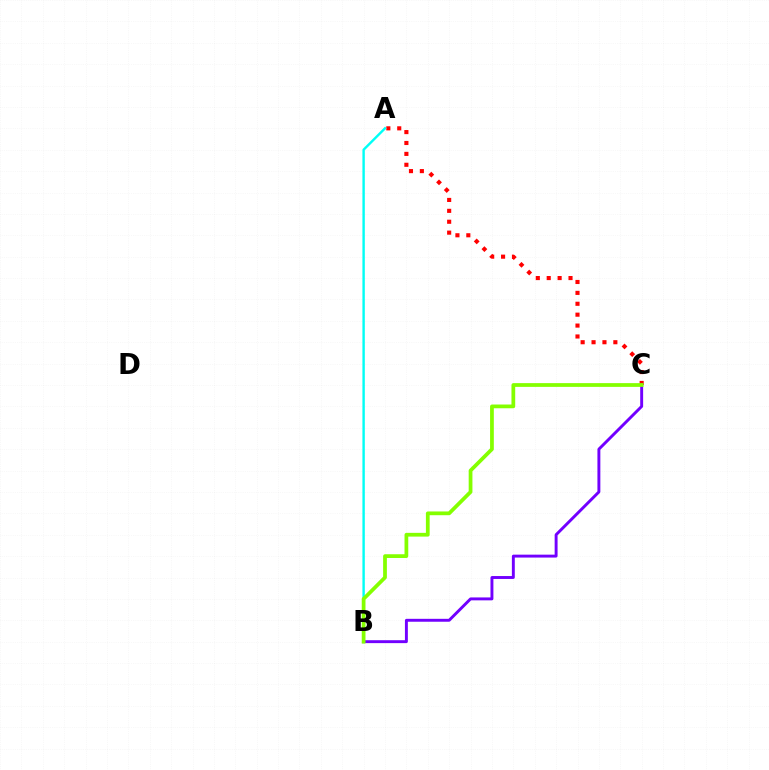{('B', 'C'): [{'color': '#7200ff', 'line_style': 'solid', 'thickness': 2.1}, {'color': '#84ff00', 'line_style': 'solid', 'thickness': 2.7}], ('A', 'C'): [{'color': '#ff0000', 'line_style': 'dotted', 'thickness': 2.96}], ('A', 'B'): [{'color': '#00fff6', 'line_style': 'solid', 'thickness': 1.73}]}